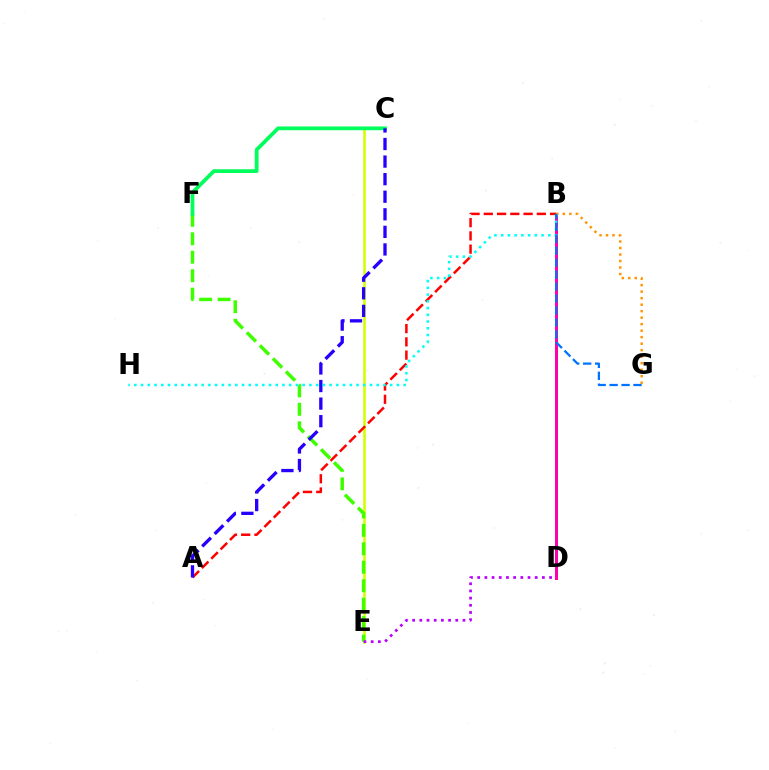{('C', 'E'): [{'color': '#d1ff00', 'line_style': 'solid', 'thickness': 1.85}], ('B', 'D'): [{'color': '#ff00ac', 'line_style': 'solid', 'thickness': 2.15}], ('A', 'B'): [{'color': '#ff0000', 'line_style': 'dashed', 'thickness': 1.8}], ('E', 'F'): [{'color': '#3dff00', 'line_style': 'dashed', 'thickness': 2.51}], ('C', 'F'): [{'color': '#00ff5c', 'line_style': 'solid', 'thickness': 2.7}], ('A', 'C'): [{'color': '#2500ff', 'line_style': 'dashed', 'thickness': 2.39}], ('B', 'G'): [{'color': '#ff9400', 'line_style': 'dotted', 'thickness': 1.77}, {'color': '#0074ff', 'line_style': 'dashed', 'thickness': 1.62}], ('D', 'E'): [{'color': '#b900ff', 'line_style': 'dotted', 'thickness': 1.95}], ('B', 'H'): [{'color': '#00fff6', 'line_style': 'dotted', 'thickness': 1.83}]}